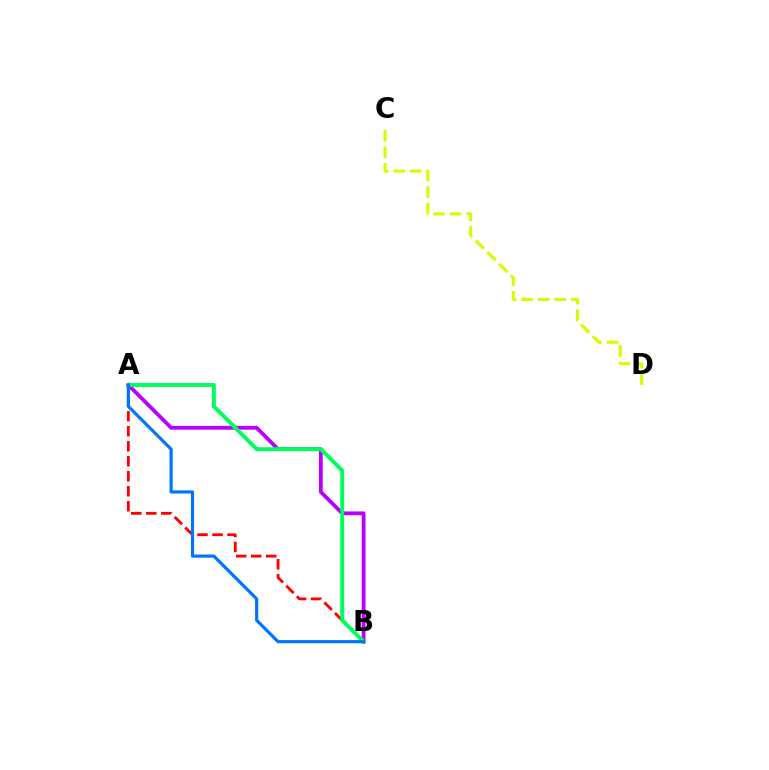{('A', 'B'): [{'color': '#ff0000', 'line_style': 'dashed', 'thickness': 2.04}, {'color': '#b900ff', 'line_style': 'solid', 'thickness': 2.75}, {'color': '#00ff5c', 'line_style': 'solid', 'thickness': 2.85}, {'color': '#0074ff', 'line_style': 'solid', 'thickness': 2.28}], ('C', 'D'): [{'color': '#d1ff00', 'line_style': 'dashed', 'thickness': 2.24}]}